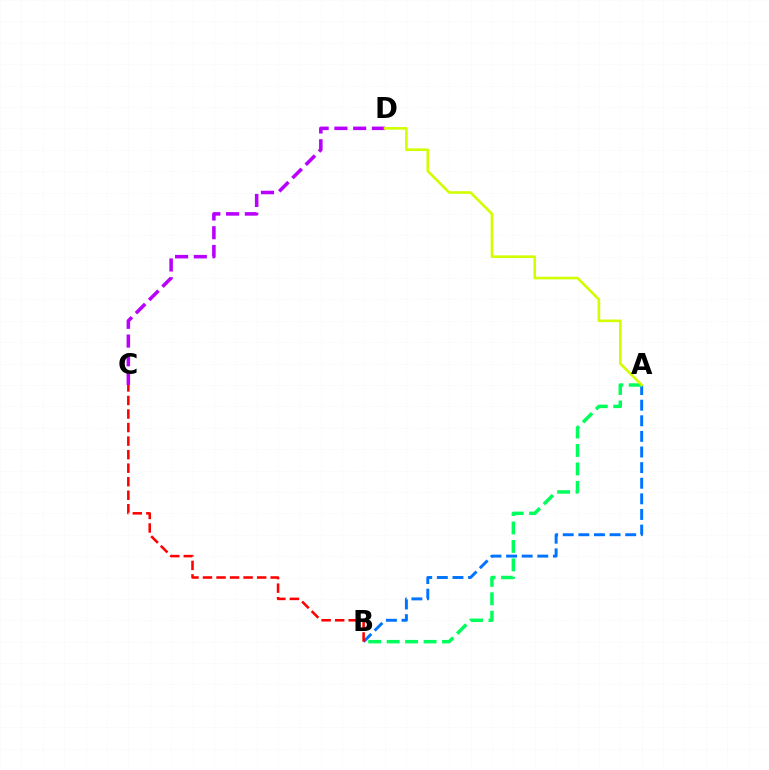{('A', 'B'): [{'color': '#0074ff', 'line_style': 'dashed', 'thickness': 2.12}, {'color': '#00ff5c', 'line_style': 'dashed', 'thickness': 2.51}], ('C', 'D'): [{'color': '#b900ff', 'line_style': 'dashed', 'thickness': 2.55}], ('B', 'C'): [{'color': '#ff0000', 'line_style': 'dashed', 'thickness': 1.84}], ('A', 'D'): [{'color': '#d1ff00', 'line_style': 'solid', 'thickness': 1.89}]}